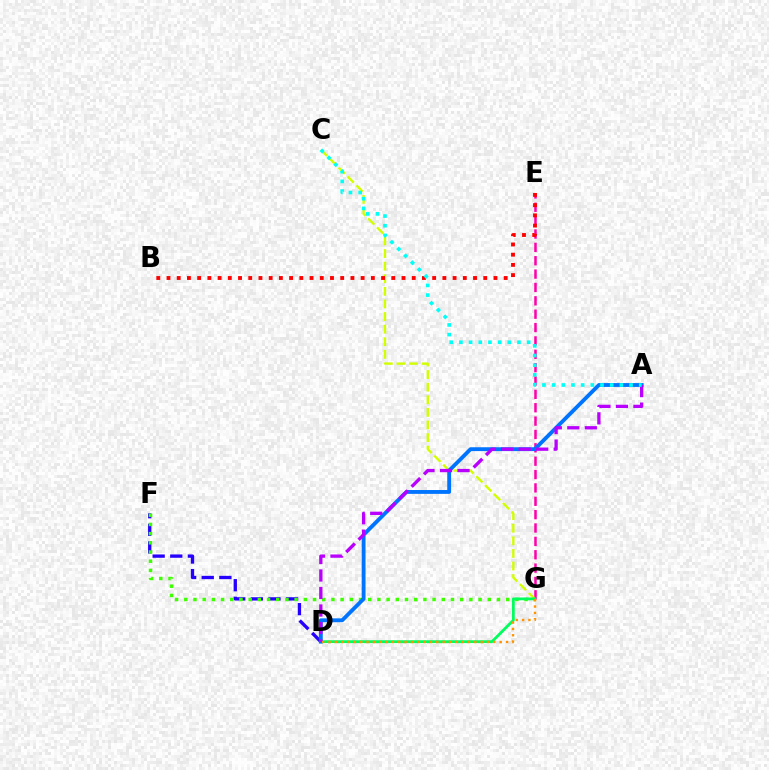{('D', 'F'): [{'color': '#2500ff', 'line_style': 'dashed', 'thickness': 2.39}], ('E', 'G'): [{'color': '#ff00ac', 'line_style': 'dashed', 'thickness': 1.82}], ('C', 'G'): [{'color': '#d1ff00', 'line_style': 'dashed', 'thickness': 1.71}], ('B', 'E'): [{'color': '#ff0000', 'line_style': 'dotted', 'thickness': 2.78}], ('F', 'G'): [{'color': '#3dff00', 'line_style': 'dotted', 'thickness': 2.5}], ('D', 'G'): [{'color': '#00ff5c', 'line_style': 'solid', 'thickness': 2.01}, {'color': '#ff9400', 'line_style': 'dotted', 'thickness': 1.72}], ('A', 'D'): [{'color': '#0074ff', 'line_style': 'solid', 'thickness': 2.77}, {'color': '#b900ff', 'line_style': 'dashed', 'thickness': 2.38}], ('A', 'C'): [{'color': '#00fff6', 'line_style': 'dotted', 'thickness': 2.63}]}